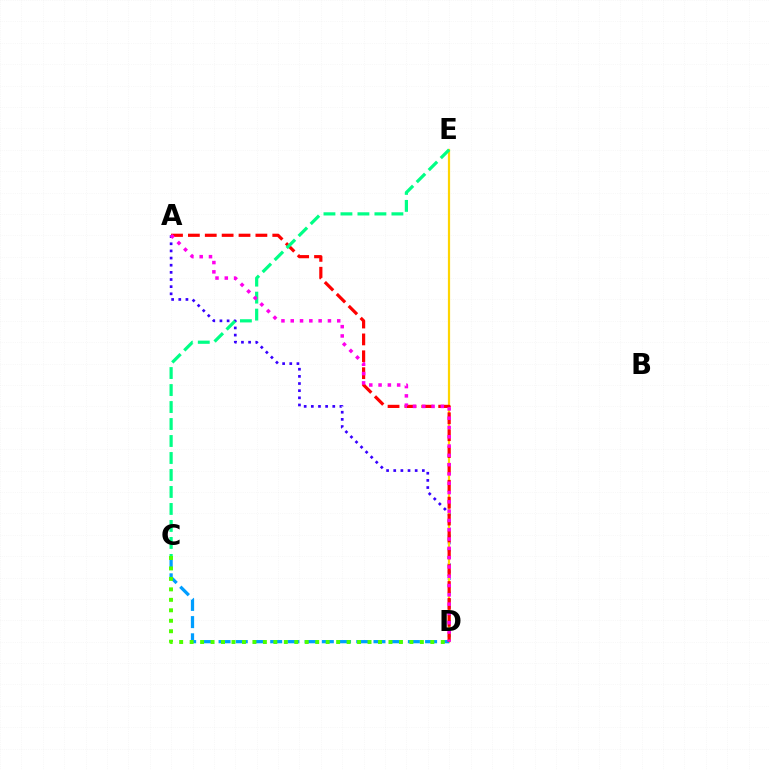{('A', 'D'): [{'color': '#3700ff', 'line_style': 'dotted', 'thickness': 1.94}, {'color': '#ff0000', 'line_style': 'dashed', 'thickness': 2.29}, {'color': '#ff00ed', 'line_style': 'dotted', 'thickness': 2.53}], ('D', 'E'): [{'color': '#ffd500', 'line_style': 'solid', 'thickness': 1.6}], ('C', 'D'): [{'color': '#009eff', 'line_style': 'dashed', 'thickness': 2.34}, {'color': '#4fff00', 'line_style': 'dotted', 'thickness': 2.84}], ('C', 'E'): [{'color': '#00ff86', 'line_style': 'dashed', 'thickness': 2.31}]}